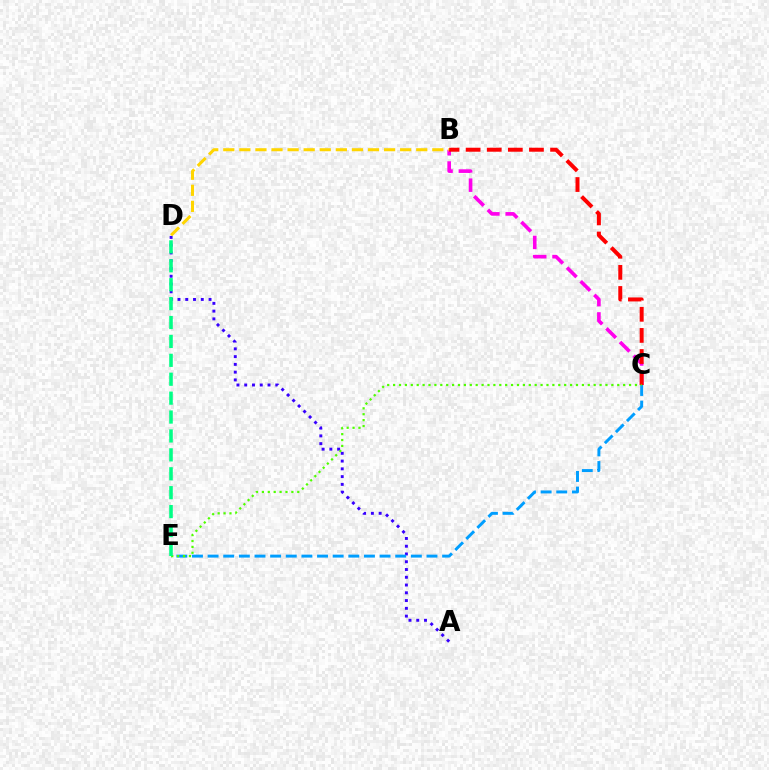{('B', 'C'): [{'color': '#ff00ed', 'line_style': 'dashed', 'thickness': 2.62}, {'color': '#ff0000', 'line_style': 'dashed', 'thickness': 2.87}], ('B', 'D'): [{'color': '#ffd500', 'line_style': 'dashed', 'thickness': 2.18}], ('A', 'D'): [{'color': '#3700ff', 'line_style': 'dotted', 'thickness': 2.11}], ('C', 'E'): [{'color': '#009eff', 'line_style': 'dashed', 'thickness': 2.12}, {'color': '#4fff00', 'line_style': 'dotted', 'thickness': 1.6}], ('D', 'E'): [{'color': '#00ff86', 'line_style': 'dashed', 'thickness': 2.57}]}